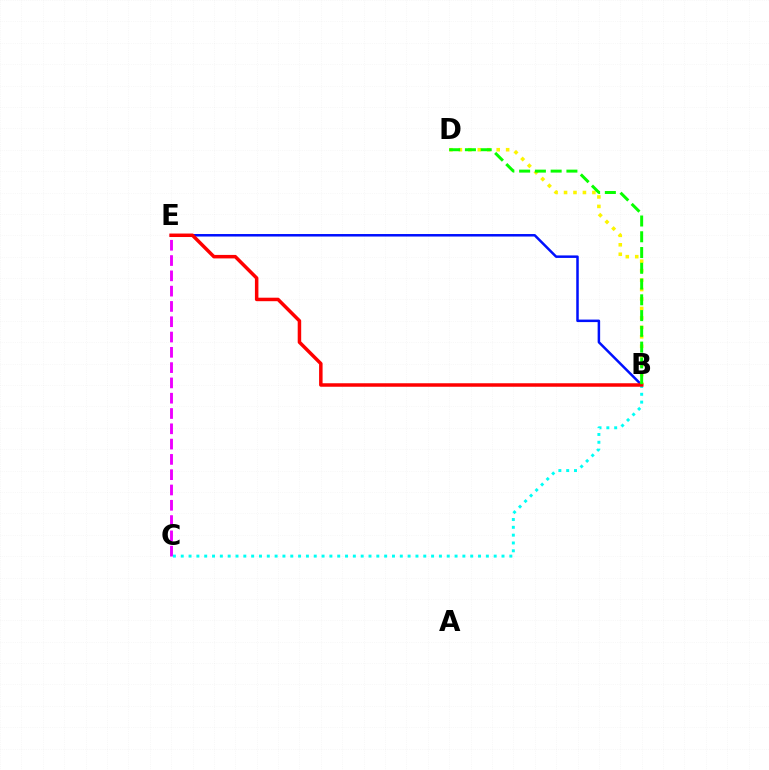{('B', 'E'): [{'color': '#0010ff', 'line_style': 'solid', 'thickness': 1.8}, {'color': '#ff0000', 'line_style': 'solid', 'thickness': 2.52}], ('C', 'E'): [{'color': '#ee00ff', 'line_style': 'dashed', 'thickness': 2.08}], ('B', 'C'): [{'color': '#00fff6', 'line_style': 'dotted', 'thickness': 2.13}], ('B', 'D'): [{'color': '#fcf500', 'line_style': 'dotted', 'thickness': 2.57}, {'color': '#08ff00', 'line_style': 'dashed', 'thickness': 2.14}]}